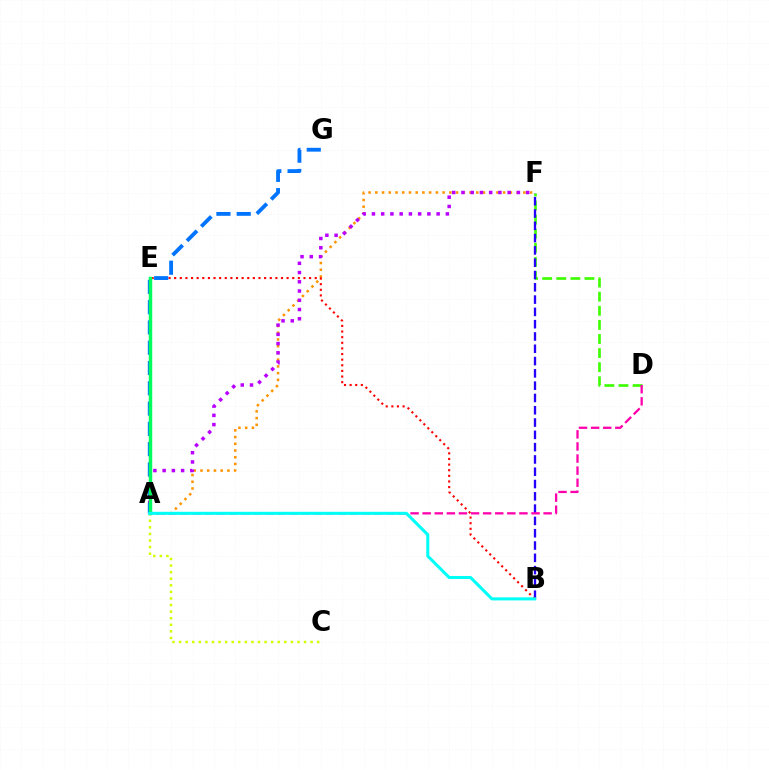{('A', 'F'): [{'color': '#ff9400', 'line_style': 'dotted', 'thickness': 1.83}, {'color': '#b900ff', 'line_style': 'dotted', 'thickness': 2.51}], ('D', 'F'): [{'color': '#3dff00', 'line_style': 'dashed', 'thickness': 1.92}], ('B', 'F'): [{'color': '#2500ff', 'line_style': 'dashed', 'thickness': 1.67}], ('A', 'C'): [{'color': '#d1ff00', 'line_style': 'dotted', 'thickness': 1.79}], ('A', 'D'): [{'color': '#ff00ac', 'line_style': 'dashed', 'thickness': 1.64}], ('B', 'E'): [{'color': '#ff0000', 'line_style': 'dotted', 'thickness': 1.53}], ('A', 'G'): [{'color': '#0074ff', 'line_style': 'dashed', 'thickness': 2.75}], ('A', 'E'): [{'color': '#00ff5c', 'line_style': 'solid', 'thickness': 2.5}], ('A', 'B'): [{'color': '#00fff6', 'line_style': 'solid', 'thickness': 2.19}]}